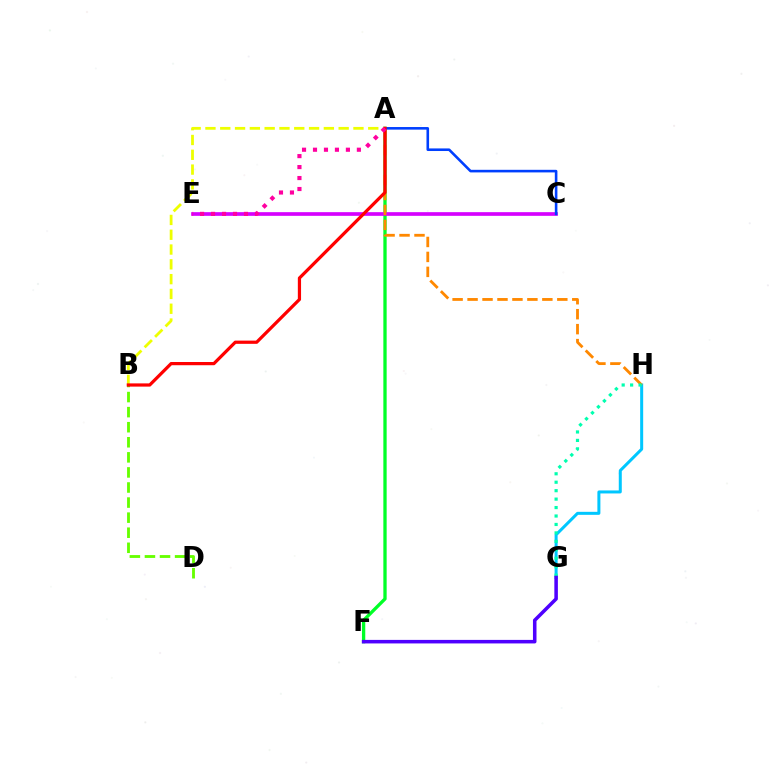{('A', 'F'): [{'color': '#00ff27', 'line_style': 'solid', 'thickness': 2.38}], ('C', 'E'): [{'color': '#d600ff', 'line_style': 'solid', 'thickness': 2.64}], ('A', 'C'): [{'color': '#003fff', 'line_style': 'solid', 'thickness': 1.87}], ('B', 'D'): [{'color': '#66ff00', 'line_style': 'dashed', 'thickness': 2.05}], ('A', 'B'): [{'color': '#eeff00', 'line_style': 'dashed', 'thickness': 2.01}, {'color': '#ff0000', 'line_style': 'solid', 'thickness': 2.32}], ('G', 'H'): [{'color': '#00c7ff', 'line_style': 'solid', 'thickness': 2.17}, {'color': '#00ffaf', 'line_style': 'dotted', 'thickness': 2.3}], ('A', 'H'): [{'color': '#ff8800', 'line_style': 'dashed', 'thickness': 2.03}], ('A', 'E'): [{'color': '#ff00a0', 'line_style': 'dotted', 'thickness': 2.98}], ('F', 'G'): [{'color': '#4f00ff', 'line_style': 'solid', 'thickness': 2.55}]}